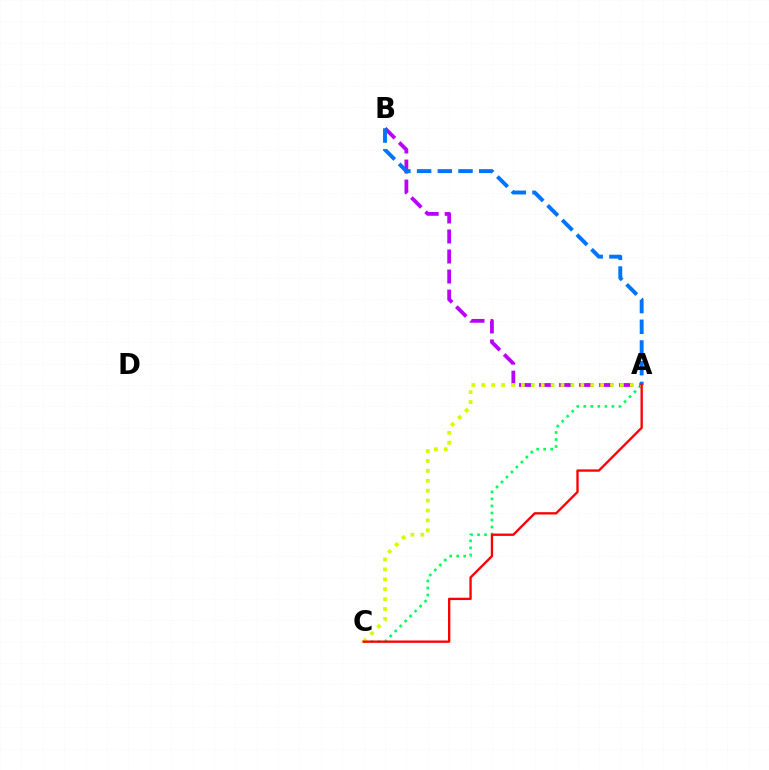{('A', 'C'): [{'color': '#00ff5c', 'line_style': 'dotted', 'thickness': 1.91}, {'color': '#d1ff00', 'line_style': 'dotted', 'thickness': 2.69}, {'color': '#ff0000', 'line_style': 'solid', 'thickness': 1.68}], ('A', 'B'): [{'color': '#b900ff', 'line_style': 'dashed', 'thickness': 2.72}, {'color': '#0074ff', 'line_style': 'dashed', 'thickness': 2.81}]}